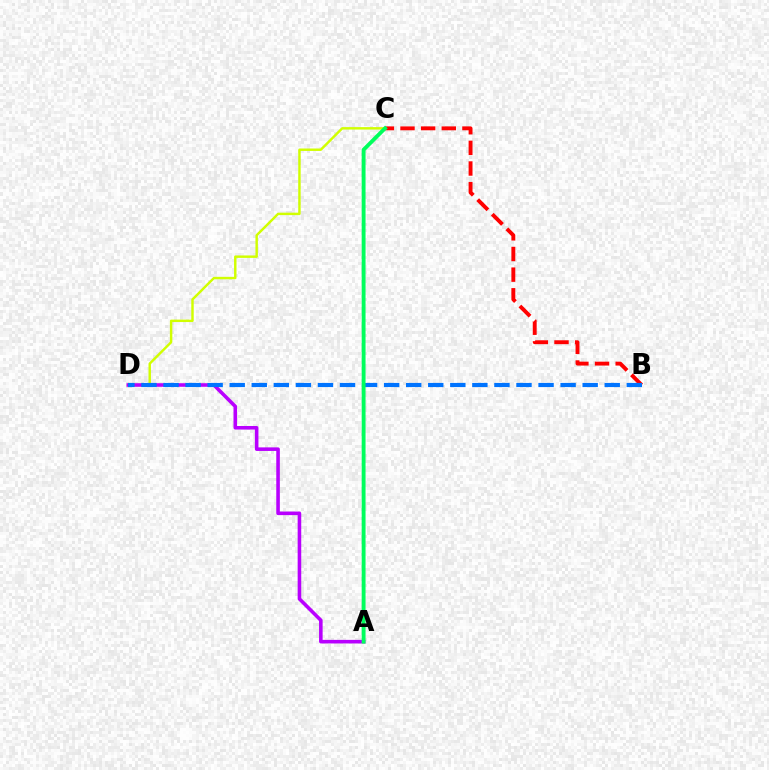{('B', 'C'): [{'color': '#ff0000', 'line_style': 'dashed', 'thickness': 2.8}], ('C', 'D'): [{'color': '#d1ff00', 'line_style': 'solid', 'thickness': 1.76}], ('A', 'D'): [{'color': '#b900ff', 'line_style': 'solid', 'thickness': 2.57}], ('B', 'D'): [{'color': '#0074ff', 'line_style': 'dashed', 'thickness': 3.0}], ('A', 'C'): [{'color': '#00ff5c', 'line_style': 'solid', 'thickness': 2.78}]}